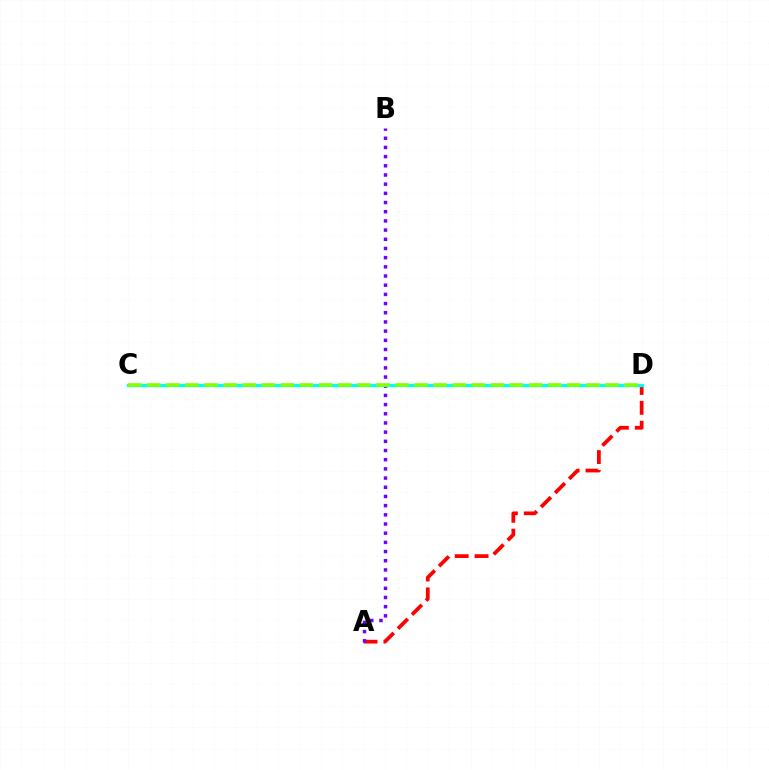{('A', 'D'): [{'color': '#ff0000', 'line_style': 'dashed', 'thickness': 2.7}], ('A', 'B'): [{'color': '#7200ff', 'line_style': 'dotted', 'thickness': 2.5}], ('C', 'D'): [{'color': '#00fff6', 'line_style': 'solid', 'thickness': 2.39}, {'color': '#84ff00', 'line_style': 'dashed', 'thickness': 2.59}]}